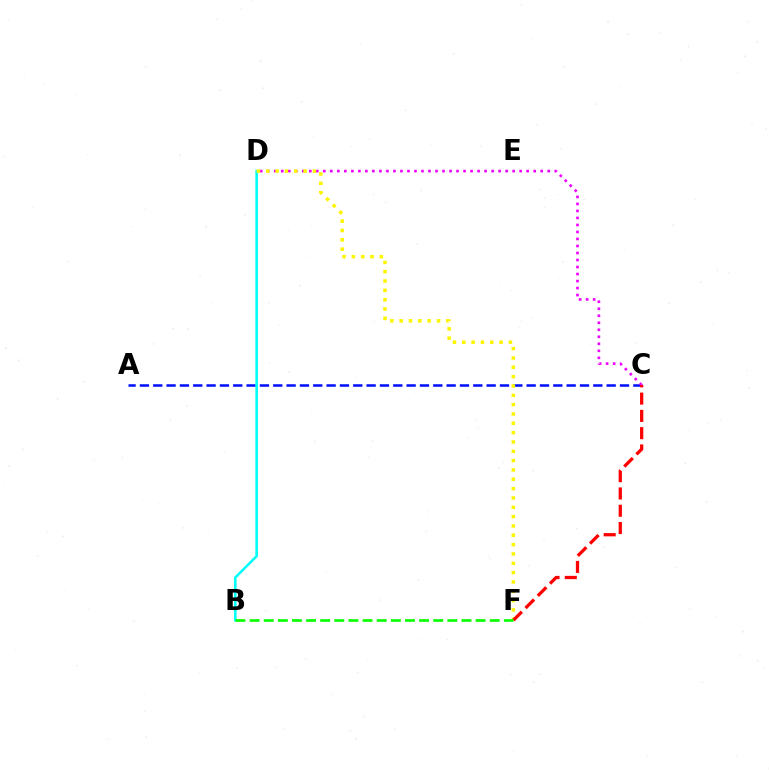{('A', 'C'): [{'color': '#0010ff', 'line_style': 'dashed', 'thickness': 1.81}], ('C', 'D'): [{'color': '#ee00ff', 'line_style': 'dotted', 'thickness': 1.91}], ('B', 'D'): [{'color': '#00fff6', 'line_style': 'solid', 'thickness': 1.87}], ('D', 'F'): [{'color': '#fcf500', 'line_style': 'dotted', 'thickness': 2.54}], ('C', 'F'): [{'color': '#ff0000', 'line_style': 'dashed', 'thickness': 2.35}], ('B', 'F'): [{'color': '#08ff00', 'line_style': 'dashed', 'thickness': 1.92}]}